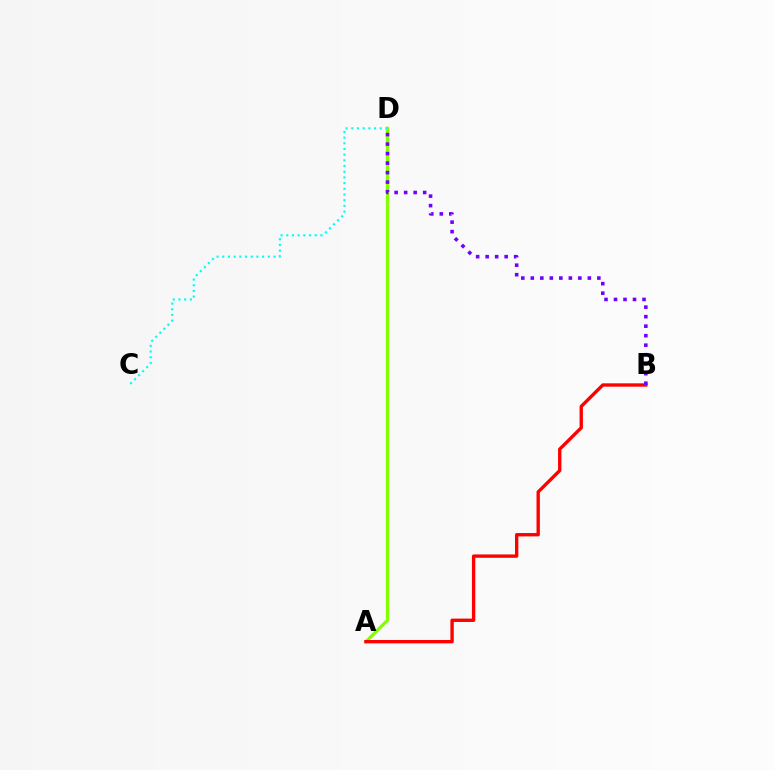{('A', 'D'): [{'color': '#84ff00', 'line_style': 'solid', 'thickness': 2.4}], ('A', 'B'): [{'color': '#ff0000', 'line_style': 'solid', 'thickness': 2.42}], ('C', 'D'): [{'color': '#00fff6', 'line_style': 'dotted', 'thickness': 1.55}], ('B', 'D'): [{'color': '#7200ff', 'line_style': 'dotted', 'thickness': 2.58}]}